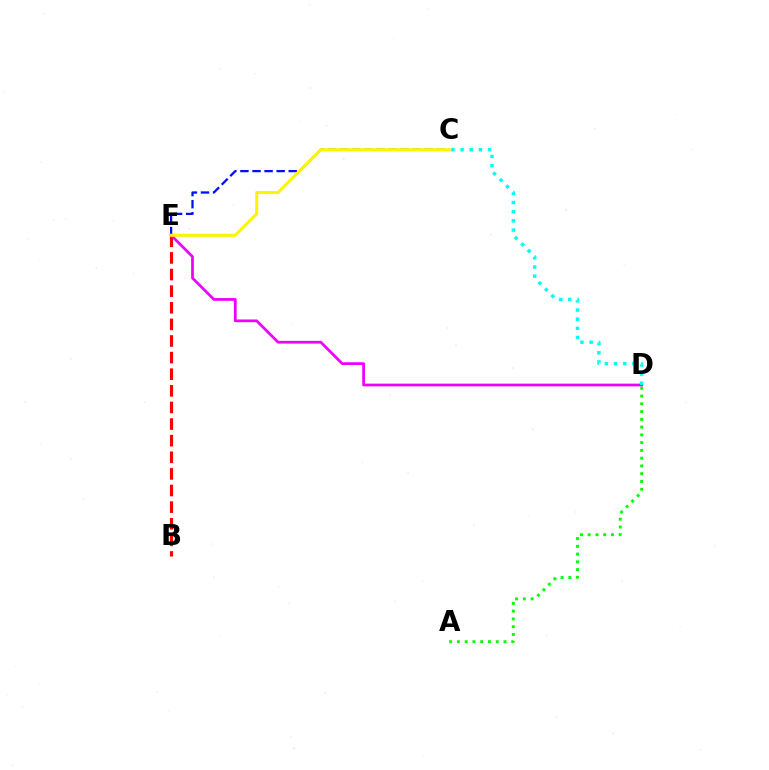{('A', 'D'): [{'color': '#08ff00', 'line_style': 'dotted', 'thickness': 2.11}], ('B', 'E'): [{'color': '#ff0000', 'line_style': 'dashed', 'thickness': 2.26}], ('D', 'E'): [{'color': '#ee00ff', 'line_style': 'solid', 'thickness': 1.97}], ('C', 'D'): [{'color': '#00fff6', 'line_style': 'dotted', 'thickness': 2.49}], ('C', 'E'): [{'color': '#0010ff', 'line_style': 'dashed', 'thickness': 1.64}, {'color': '#fcf500', 'line_style': 'solid', 'thickness': 2.22}]}